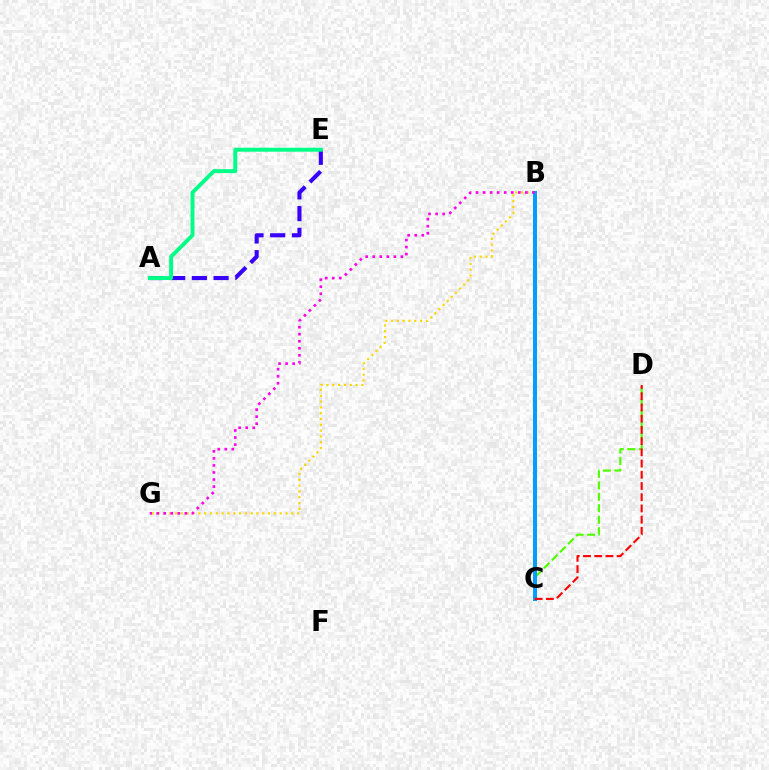{('C', 'D'): [{'color': '#4fff00', 'line_style': 'dashed', 'thickness': 1.55}, {'color': '#ff0000', 'line_style': 'dashed', 'thickness': 1.53}], ('B', 'G'): [{'color': '#ffd500', 'line_style': 'dotted', 'thickness': 1.58}, {'color': '#ff00ed', 'line_style': 'dotted', 'thickness': 1.91}], ('B', 'C'): [{'color': '#009eff', 'line_style': 'solid', 'thickness': 2.86}], ('A', 'E'): [{'color': '#3700ff', 'line_style': 'dashed', 'thickness': 2.95}, {'color': '#00ff86', 'line_style': 'solid', 'thickness': 2.83}]}